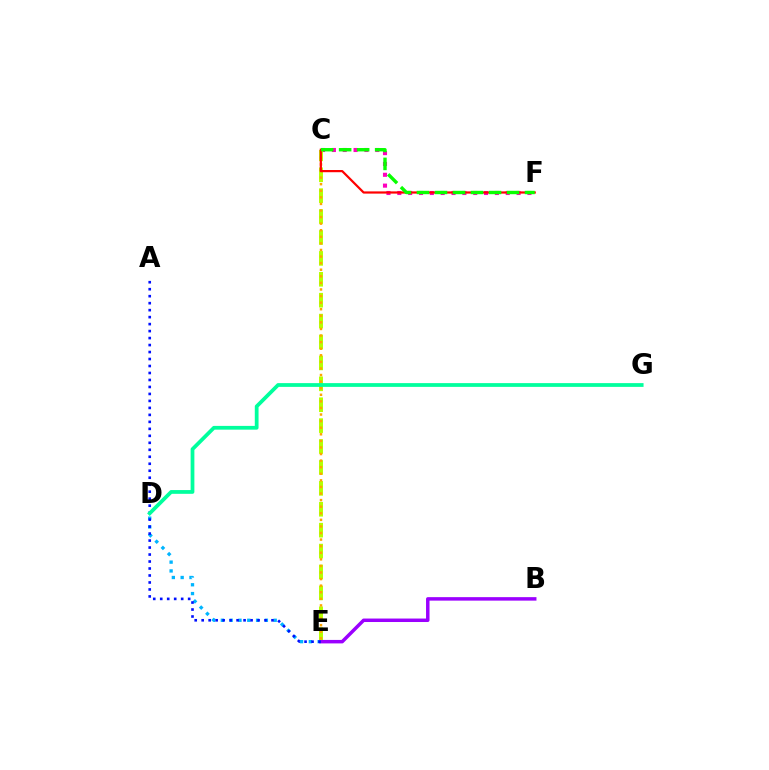{('C', 'F'): [{'color': '#ff00bd', 'line_style': 'dotted', 'thickness': 2.95}, {'color': '#ff0000', 'line_style': 'solid', 'thickness': 1.59}, {'color': '#08ff00', 'line_style': 'dashed', 'thickness': 2.45}], ('D', 'E'): [{'color': '#00b5ff', 'line_style': 'dotted', 'thickness': 2.39}], ('C', 'E'): [{'color': '#b3ff00', 'line_style': 'dashed', 'thickness': 2.84}, {'color': '#ffa500', 'line_style': 'dotted', 'thickness': 1.79}], ('B', 'E'): [{'color': '#9b00ff', 'line_style': 'solid', 'thickness': 2.5}], ('A', 'E'): [{'color': '#0010ff', 'line_style': 'dotted', 'thickness': 1.9}], ('D', 'G'): [{'color': '#00ff9d', 'line_style': 'solid', 'thickness': 2.71}]}